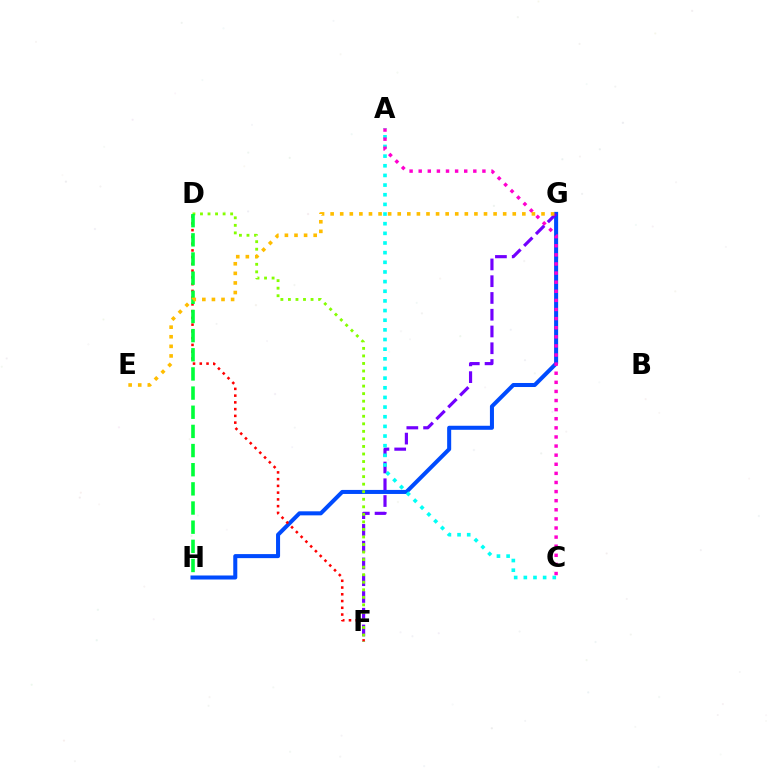{('G', 'H'): [{'color': '#004bff', 'line_style': 'solid', 'thickness': 2.9}], ('D', 'F'): [{'color': '#ff0000', 'line_style': 'dotted', 'thickness': 1.83}, {'color': '#84ff00', 'line_style': 'dotted', 'thickness': 2.05}], ('F', 'G'): [{'color': '#7200ff', 'line_style': 'dashed', 'thickness': 2.28}], ('A', 'C'): [{'color': '#00fff6', 'line_style': 'dotted', 'thickness': 2.62}, {'color': '#ff00cf', 'line_style': 'dotted', 'thickness': 2.47}], ('D', 'H'): [{'color': '#00ff39', 'line_style': 'dashed', 'thickness': 2.6}], ('E', 'G'): [{'color': '#ffbd00', 'line_style': 'dotted', 'thickness': 2.6}]}